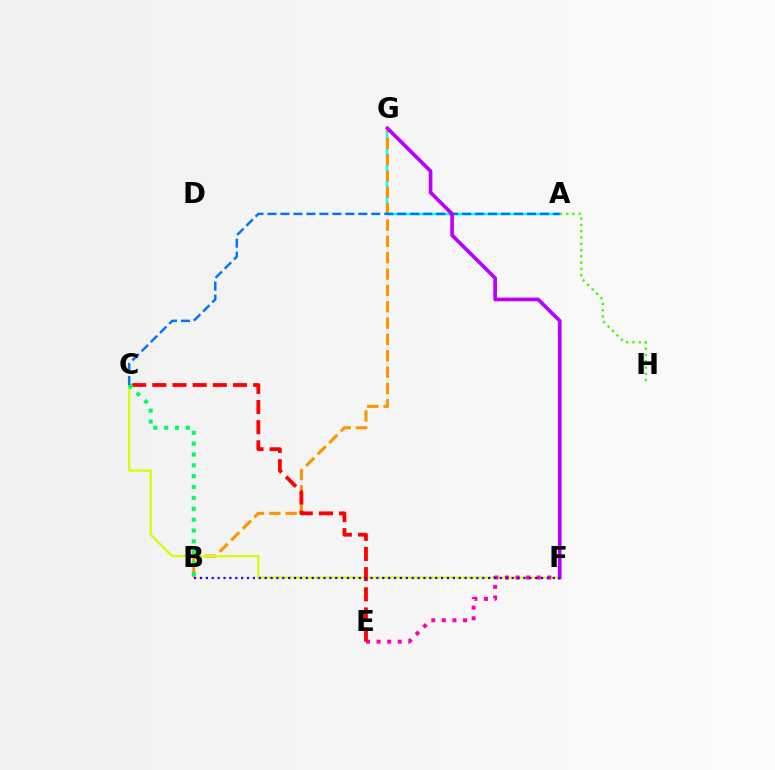{('A', 'G'): [{'color': '#00fff6', 'line_style': 'solid', 'thickness': 1.77}], ('B', 'G'): [{'color': '#ff9400', 'line_style': 'dashed', 'thickness': 2.22}], ('C', 'F'): [{'color': '#d1ff00', 'line_style': 'solid', 'thickness': 1.58}], ('A', 'H'): [{'color': '#3dff00', 'line_style': 'dotted', 'thickness': 1.71}], ('E', 'F'): [{'color': '#ff00ac', 'line_style': 'dotted', 'thickness': 2.88}], ('C', 'E'): [{'color': '#ff0000', 'line_style': 'dashed', 'thickness': 2.74}], ('B', 'C'): [{'color': '#00ff5c', 'line_style': 'dotted', 'thickness': 2.95}], ('A', 'C'): [{'color': '#0074ff', 'line_style': 'dashed', 'thickness': 1.76}], ('F', 'G'): [{'color': '#b900ff', 'line_style': 'solid', 'thickness': 2.65}], ('B', 'F'): [{'color': '#2500ff', 'line_style': 'dotted', 'thickness': 1.6}]}